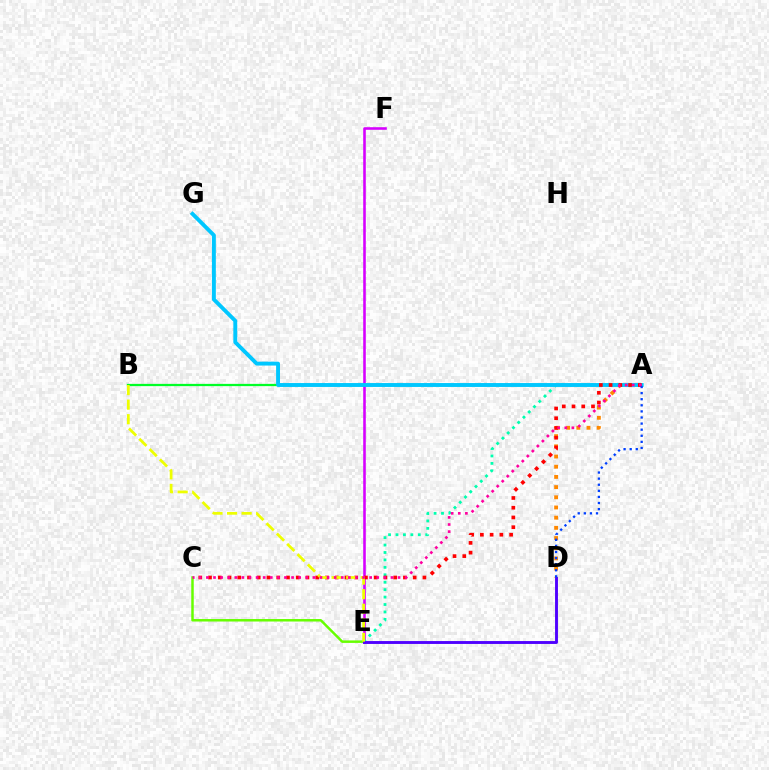{('A', 'D'): [{'color': '#ff8800', 'line_style': 'dotted', 'thickness': 2.77}, {'color': '#003fff', 'line_style': 'dotted', 'thickness': 1.66}], ('E', 'F'): [{'color': '#d600ff', 'line_style': 'solid', 'thickness': 1.86}], ('A', 'B'): [{'color': '#00ff27', 'line_style': 'solid', 'thickness': 1.63}], ('A', 'E'): [{'color': '#00ffaf', 'line_style': 'dotted', 'thickness': 2.02}], ('A', 'G'): [{'color': '#00c7ff', 'line_style': 'solid', 'thickness': 2.8}], ('A', 'C'): [{'color': '#ff0000', 'line_style': 'dotted', 'thickness': 2.65}, {'color': '#ff00a0', 'line_style': 'dotted', 'thickness': 1.93}], ('C', 'E'): [{'color': '#66ff00', 'line_style': 'solid', 'thickness': 1.79}], ('D', 'E'): [{'color': '#4f00ff', 'line_style': 'solid', 'thickness': 2.07}], ('B', 'E'): [{'color': '#eeff00', 'line_style': 'dashed', 'thickness': 1.98}]}